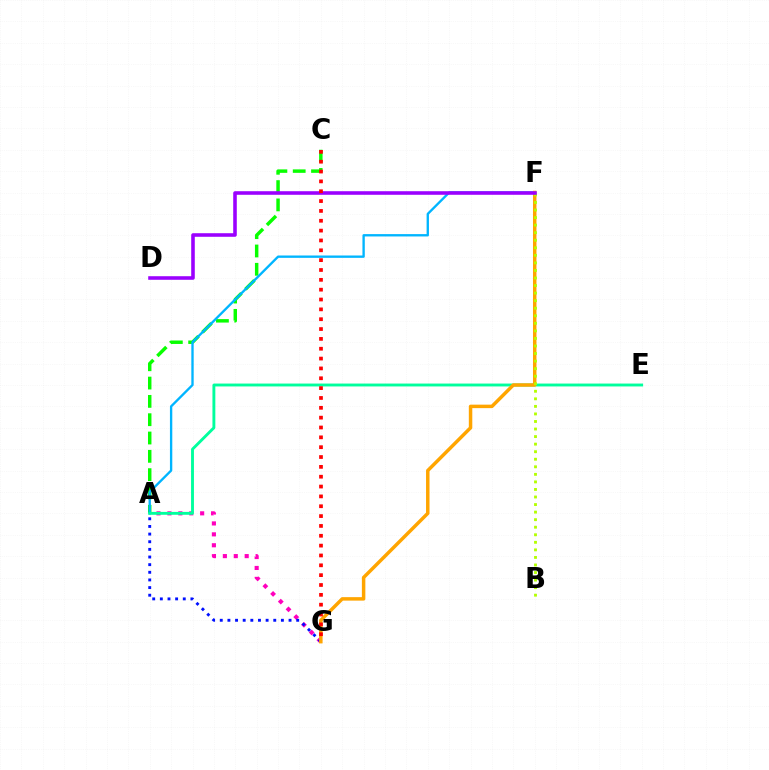{('A', 'C'): [{'color': '#08ff00', 'line_style': 'dashed', 'thickness': 2.49}], ('A', 'G'): [{'color': '#ff00bd', 'line_style': 'dotted', 'thickness': 2.97}, {'color': '#0010ff', 'line_style': 'dotted', 'thickness': 2.08}], ('A', 'F'): [{'color': '#00b5ff', 'line_style': 'solid', 'thickness': 1.69}], ('A', 'E'): [{'color': '#00ff9d', 'line_style': 'solid', 'thickness': 2.08}], ('F', 'G'): [{'color': '#ffa500', 'line_style': 'solid', 'thickness': 2.5}], ('B', 'F'): [{'color': '#b3ff00', 'line_style': 'dotted', 'thickness': 2.05}], ('D', 'F'): [{'color': '#9b00ff', 'line_style': 'solid', 'thickness': 2.58}], ('C', 'G'): [{'color': '#ff0000', 'line_style': 'dotted', 'thickness': 2.67}]}